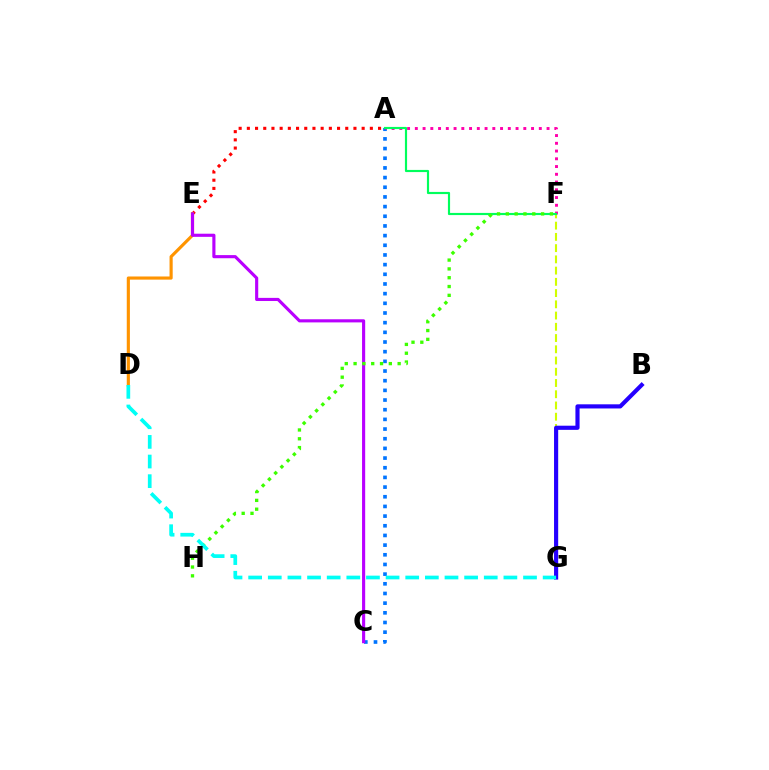{('A', 'E'): [{'color': '#ff0000', 'line_style': 'dotted', 'thickness': 2.23}], ('F', 'G'): [{'color': '#d1ff00', 'line_style': 'dashed', 'thickness': 1.53}], ('A', 'C'): [{'color': '#0074ff', 'line_style': 'dotted', 'thickness': 2.63}], ('D', 'E'): [{'color': '#ff9400', 'line_style': 'solid', 'thickness': 2.26}], ('A', 'F'): [{'color': '#ff00ac', 'line_style': 'dotted', 'thickness': 2.11}, {'color': '#00ff5c', 'line_style': 'solid', 'thickness': 1.56}], ('B', 'G'): [{'color': '#2500ff', 'line_style': 'solid', 'thickness': 2.99}], ('C', 'E'): [{'color': '#b900ff', 'line_style': 'solid', 'thickness': 2.25}], ('F', 'H'): [{'color': '#3dff00', 'line_style': 'dotted', 'thickness': 2.39}], ('D', 'G'): [{'color': '#00fff6', 'line_style': 'dashed', 'thickness': 2.67}]}